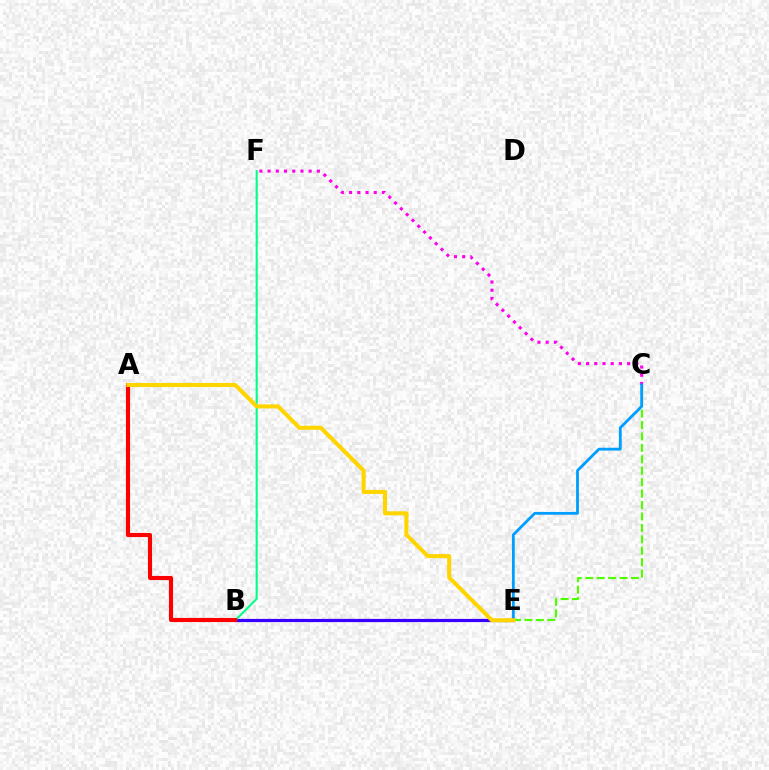{('B', 'E'): [{'color': '#3700ff', 'line_style': 'solid', 'thickness': 2.3}], ('C', 'F'): [{'color': '#ff00ed', 'line_style': 'dotted', 'thickness': 2.23}], ('C', 'E'): [{'color': '#4fff00', 'line_style': 'dashed', 'thickness': 1.55}, {'color': '#009eff', 'line_style': 'solid', 'thickness': 2.02}], ('B', 'F'): [{'color': '#00ff86', 'line_style': 'solid', 'thickness': 1.5}], ('A', 'B'): [{'color': '#ff0000', 'line_style': 'solid', 'thickness': 2.97}], ('A', 'E'): [{'color': '#ffd500', 'line_style': 'solid', 'thickness': 2.92}]}